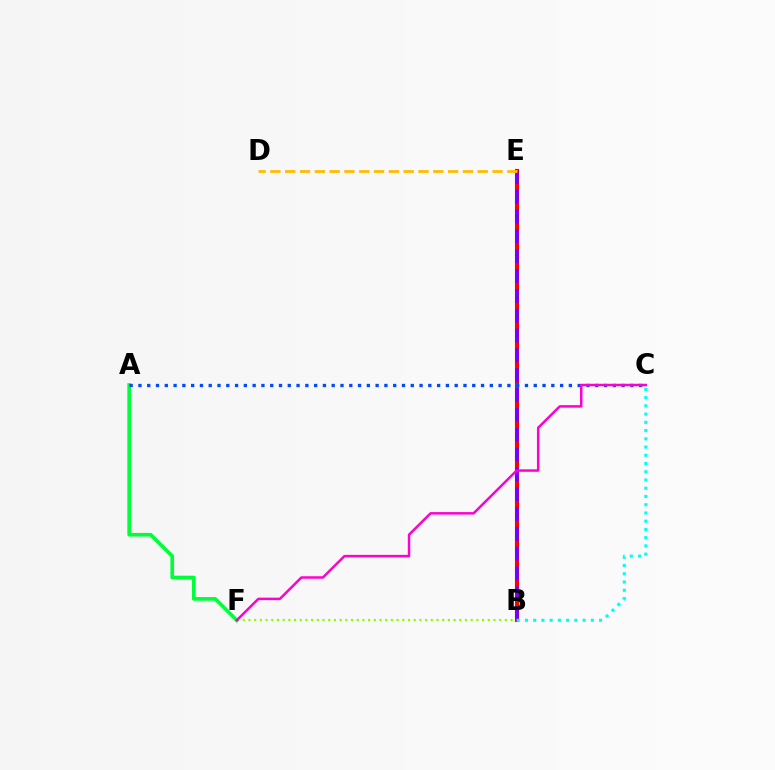{('B', 'F'): [{'color': '#84ff00', 'line_style': 'dotted', 'thickness': 1.55}], ('B', 'E'): [{'color': '#ff0000', 'line_style': 'solid', 'thickness': 2.95}, {'color': '#7200ff', 'line_style': 'dashed', 'thickness': 2.69}], ('A', 'F'): [{'color': '#00ff39', 'line_style': 'solid', 'thickness': 2.63}], ('D', 'E'): [{'color': '#ffbd00', 'line_style': 'dashed', 'thickness': 2.01}], ('A', 'C'): [{'color': '#004bff', 'line_style': 'dotted', 'thickness': 2.39}], ('B', 'C'): [{'color': '#00fff6', 'line_style': 'dotted', 'thickness': 2.24}], ('C', 'F'): [{'color': '#ff00cf', 'line_style': 'solid', 'thickness': 1.79}]}